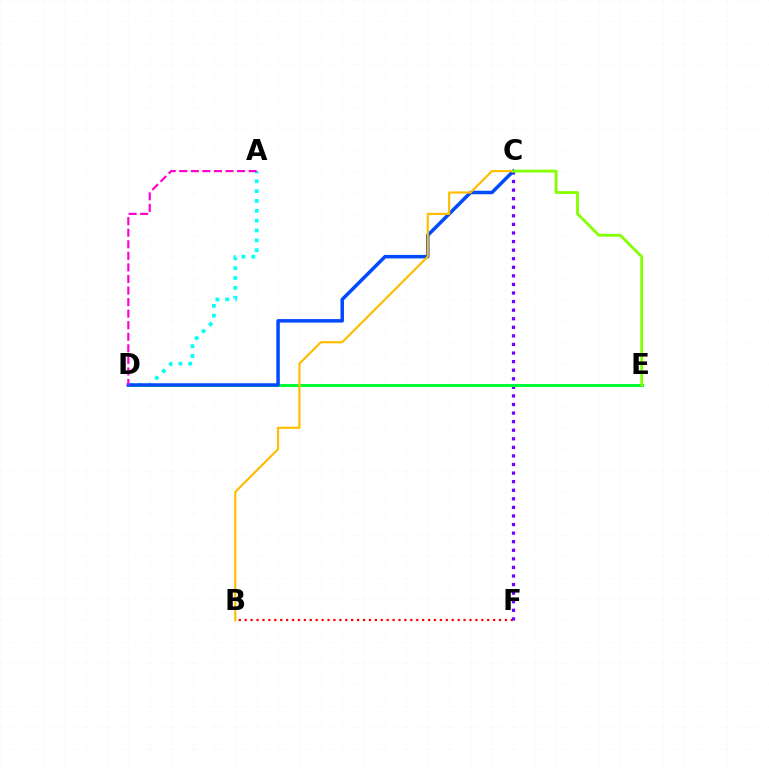{('B', 'F'): [{'color': '#ff0000', 'line_style': 'dotted', 'thickness': 1.61}], ('C', 'F'): [{'color': '#7200ff', 'line_style': 'dotted', 'thickness': 2.33}], ('D', 'E'): [{'color': '#00ff39', 'line_style': 'solid', 'thickness': 2.16}], ('A', 'D'): [{'color': '#00fff6', 'line_style': 'dotted', 'thickness': 2.67}, {'color': '#ff00cf', 'line_style': 'dashed', 'thickness': 1.57}], ('C', 'D'): [{'color': '#004bff', 'line_style': 'solid', 'thickness': 2.52}], ('B', 'C'): [{'color': '#ffbd00', 'line_style': 'solid', 'thickness': 1.56}], ('C', 'E'): [{'color': '#84ff00', 'line_style': 'solid', 'thickness': 2.02}]}